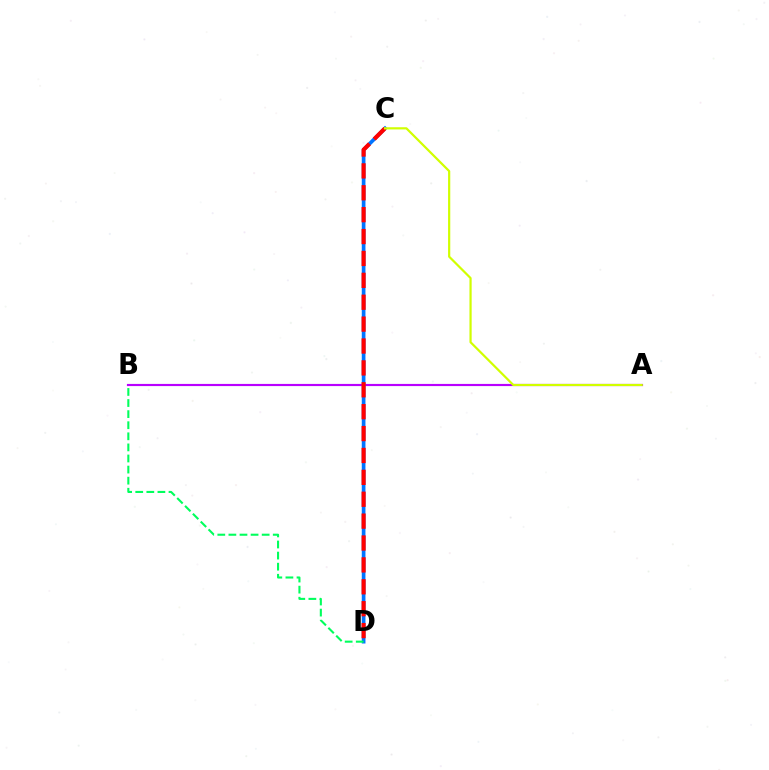{('C', 'D'): [{'color': '#0074ff', 'line_style': 'solid', 'thickness': 2.65}, {'color': '#ff0000', 'line_style': 'dashed', 'thickness': 2.97}], ('A', 'B'): [{'color': '#b900ff', 'line_style': 'solid', 'thickness': 1.56}], ('B', 'D'): [{'color': '#00ff5c', 'line_style': 'dashed', 'thickness': 1.51}], ('A', 'C'): [{'color': '#d1ff00', 'line_style': 'solid', 'thickness': 1.58}]}